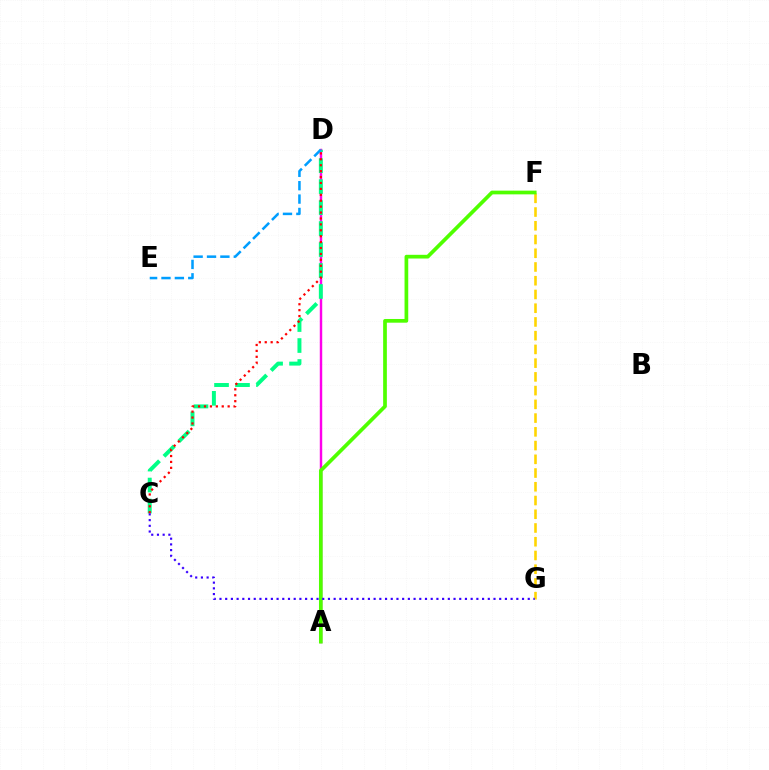{('A', 'D'): [{'color': '#ff00ed', 'line_style': 'solid', 'thickness': 1.75}], ('F', 'G'): [{'color': '#ffd500', 'line_style': 'dashed', 'thickness': 1.87}], ('A', 'F'): [{'color': '#4fff00', 'line_style': 'solid', 'thickness': 2.67}], ('C', 'D'): [{'color': '#00ff86', 'line_style': 'dashed', 'thickness': 2.85}, {'color': '#ff0000', 'line_style': 'dotted', 'thickness': 1.61}], ('D', 'E'): [{'color': '#009eff', 'line_style': 'dashed', 'thickness': 1.82}], ('C', 'G'): [{'color': '#3700ff', 'line_style': 'dotted', 'thickness': 1.55}]}